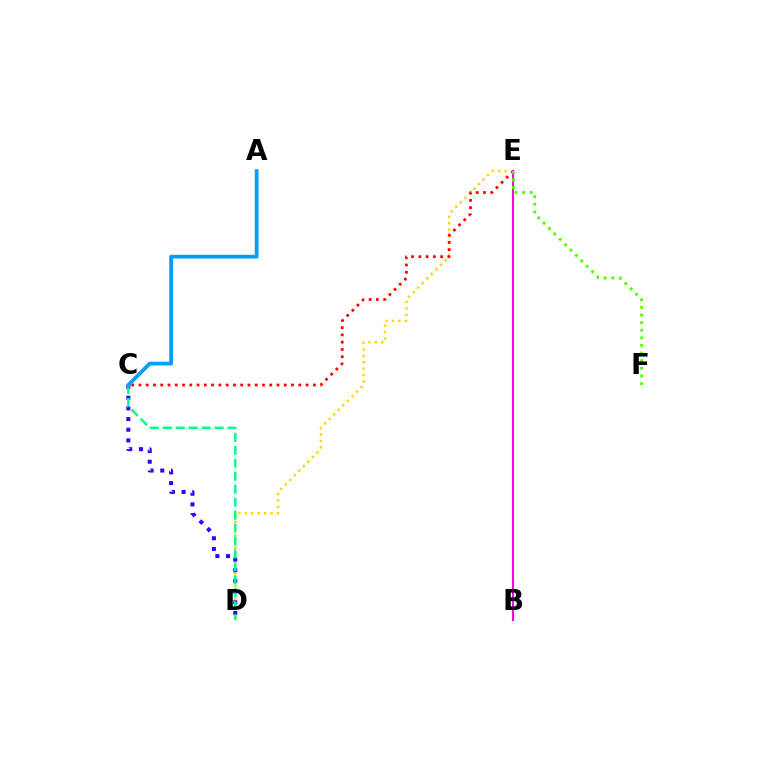{('D', 'E'): [{'color': '#ffd500', 'line_style': 'dotted', 'thickness': 1.75}], ('C', 'E'): [{'color': '#ff0000', 'line_style': 'dotted', 'thickness': 1.97}], ('B', 'E'): [{'color': '#ff00ed', 'line_style': 'solid', 'thickness': 1.52}], ('E', 'F'): [{'color': '#4fff00', 'line_style': 'dotted', 'thickness': 2.07}], ('C', 'D'): [{'color': '#3700ff', 'line_style': 'dotted', 'thickness': 2.9}, {'color': '#00ff86', 'line_style': 'dashed', 'thickness': 1.76}], ('A', 'C'): [{'color': '#009eff', 'line_style': 'solid', 'thickness': 2.72}]}